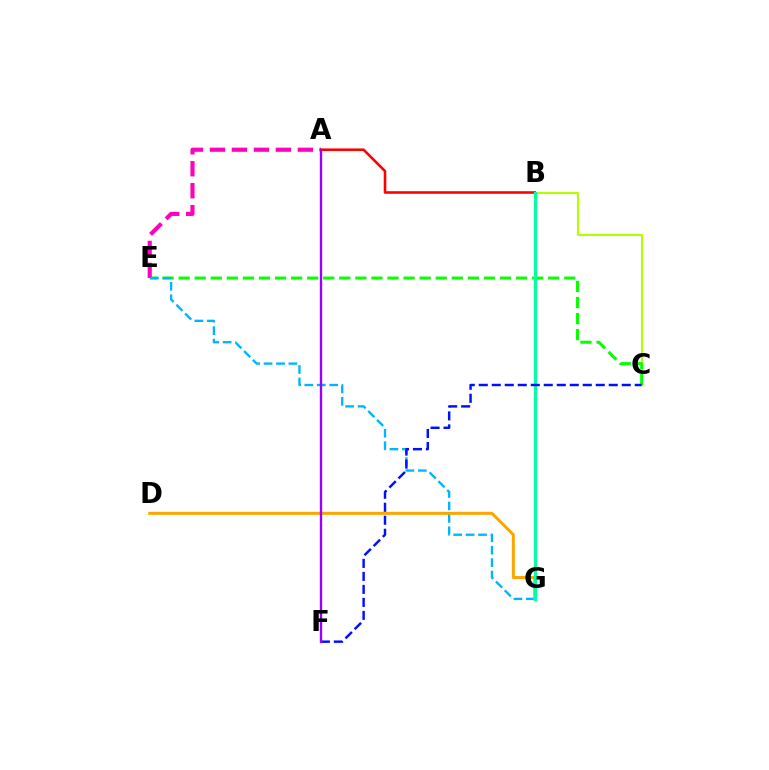{('B', 'C'): [{'color': '#b3ff00', 'line_style': 'solid', 'thickness': 1.51}], ('C', 'E'): [{'color': '#08ff00', 'line_style': 'dashed', 'thickness': 2.18}], ('A', 'E'): [{'color': '#ff00bd', 'line_style': 'dashed', 'thickness': 2.99}], ('A', 'B'): [{'color': '#ff0000', 'line_style': 'solid', 'thickness': 1.87}], ('E', 'G'): [{'color': '#00b5ff', 'line_style': 'dashed', 'thickness': 1.69}], ('D', 'G'): [{'color': '#ffa500', 'line_style': 'solid', 'thickness': 2.15}], ('B', 'G'): [{'color': '#00ff9d', 'line_style': 'solid', 'thickness': 2.27}], ('C', 'F'): [{'color': '#0010ff', 'line_style': 'dashed', 'thickness': 1.77}], ('A', 'F'): [{'color': '#9b00ff', 'line_style': 'solid', 'thickness': 1.7}]}